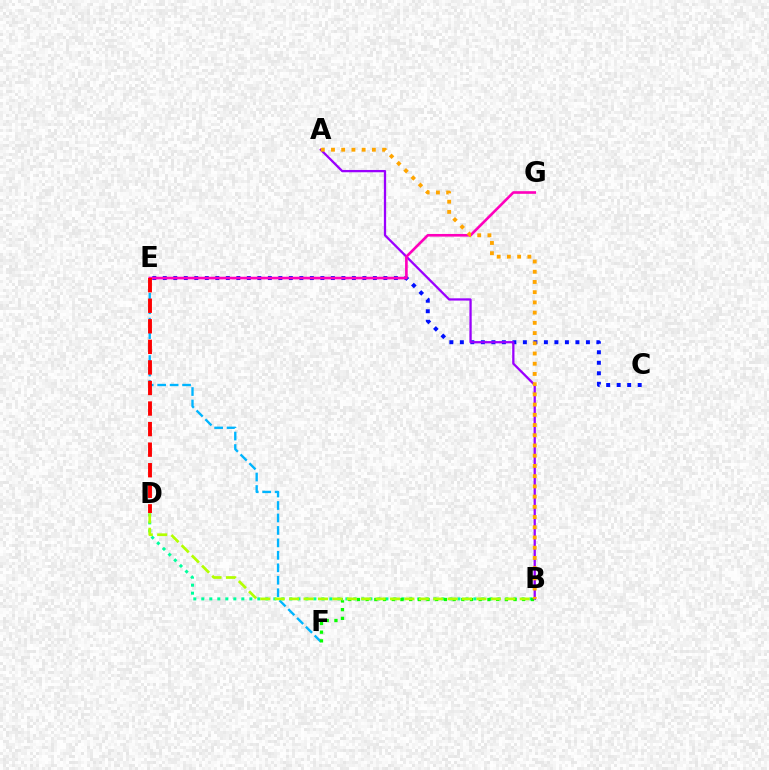{('C', 'E'): [{'color': '#0010ff', 'line_style': 'dotted', 'thickness': 2.85}], ('B', 'D'): [{'color': '#00ff9d', 'line_style': 'dotted', 'thickness': 2.17}, {'color': '#b3ff00', 'line_style': 'dashed', 'thickness': 1.96}], ('E', 'F'): [{'color': '#00b5ff', 'line_style': 'dashed', 'thickness': 1.69}], ('B', 'F'): [{'color': '#08ff00', 'line_style': 'dotted', 'thickness': 2.36}], ('A', 'B'): [{'color': '#9b00ff', 'line_style': 'solid', 'thickness': 1.64}, {'color': '#ffa500', 'line_style': 'dotted', 'thickness': 2.78}], ('E', 'G'): [{'color': '#ff00bd', 'line_style': 'solid', 'thickness': 1.9}], ('D', 'E'): [{'color': '#ff0000', 'line_style': 'dashed', 'thickness': 2.79}]}